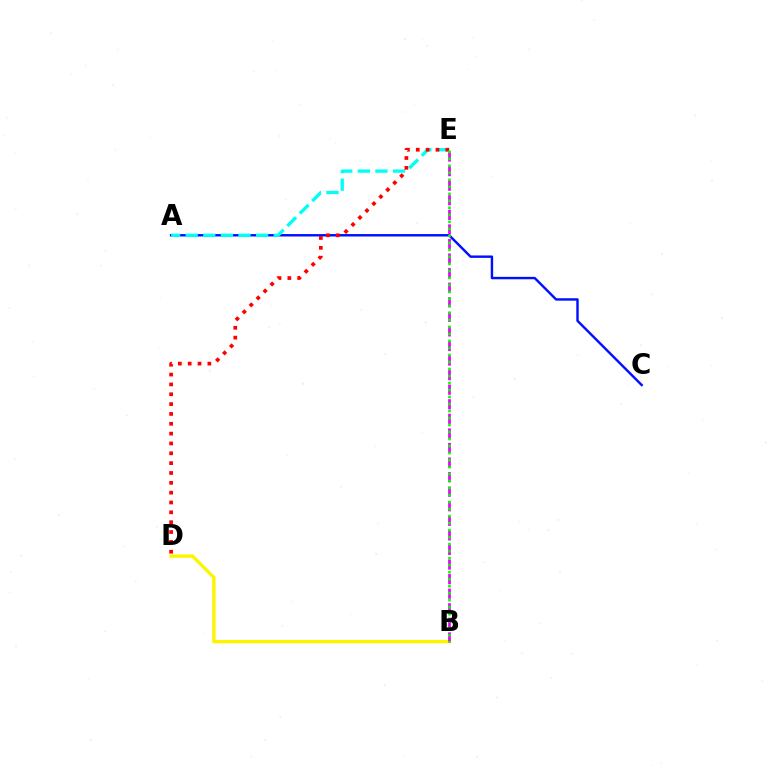{('A', 'C'): [{'color': '#0010ff', 'line_style': 'solid', 'thickness': 1.74}], ('A', 'E'): [{'color': '#00fff6', 'line_style': 'dashed', 'thickness': 2.39}], ('B', 'D'): [{'color': '#fcf500', 'line_style': 'solid', 'thickness': 2.42}], ('B', 'E'): [{'color': '#ee00ff', 'line_style': 'dashed', 'thickness': 1.98}, {'color': '#08ff00', 'line_style': 'dotted', 'thickness': 1.9}], ('D', 'E'): [{'color': '#ff0000', 'line_style': 'dotted', 'thickness': 2.67}]}